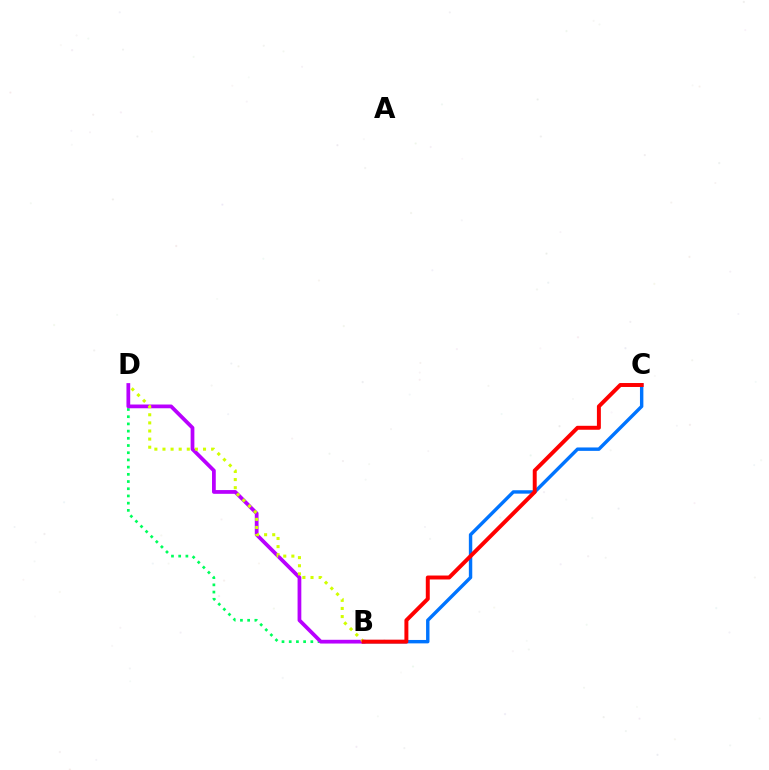{('B', 'D'): [{'color': '#00ff5c', 'line_style': 'dotted', 'thickness': 1.96}, {'color': '#b900ff', 'line_style': 'solid', 'thickness': 2.7}, {'color': '#d1ff00', 'line_style': 'dotted', 'thickness': 2.2}], ('B', 'C'): [{'color': '#0074ff', 'line_style': 'solid', 'thickness': 2.46}, {'color': '#ff0000', 'line_style': 'solid', 'thickness': 2.85}]}